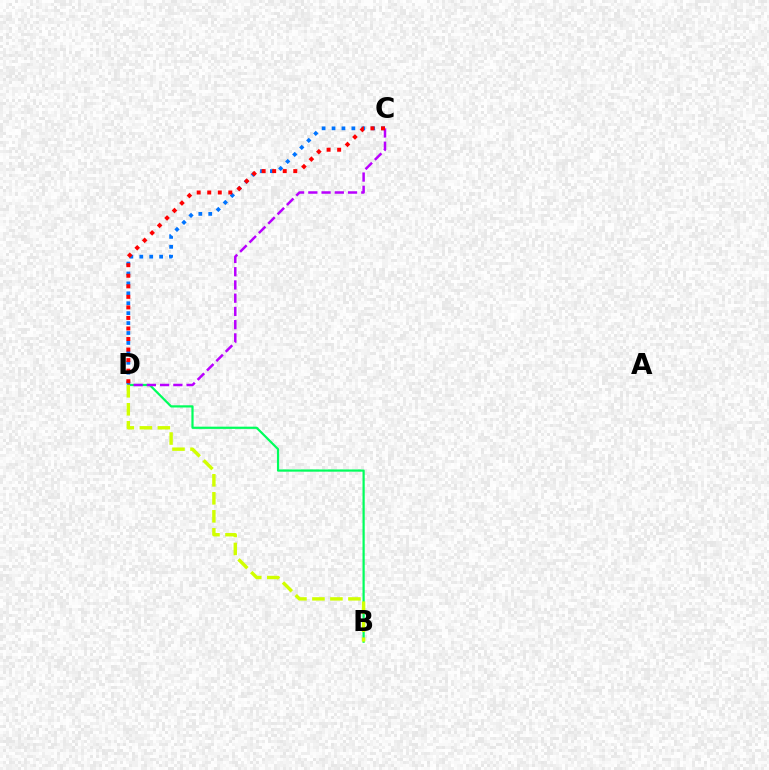{('C', 'D'): [{'color': '#0074ff', 'line_style': 'dotted', 'thickness': 2.7}, {'color': '#b900ff', 'line_style': 'dashed', 'thickness': 1.8}, {'color': '#ff0000', 'line_style': 'dotted', 'thickness': 2.87}], ('B', 'D'): [{'color': '#00ff5c', 'line_style': 'solid', 'thickness': 1.59}, {'color': '#d1ff00', 'line_style': 'dashed', 'thickness': 2.45}]}